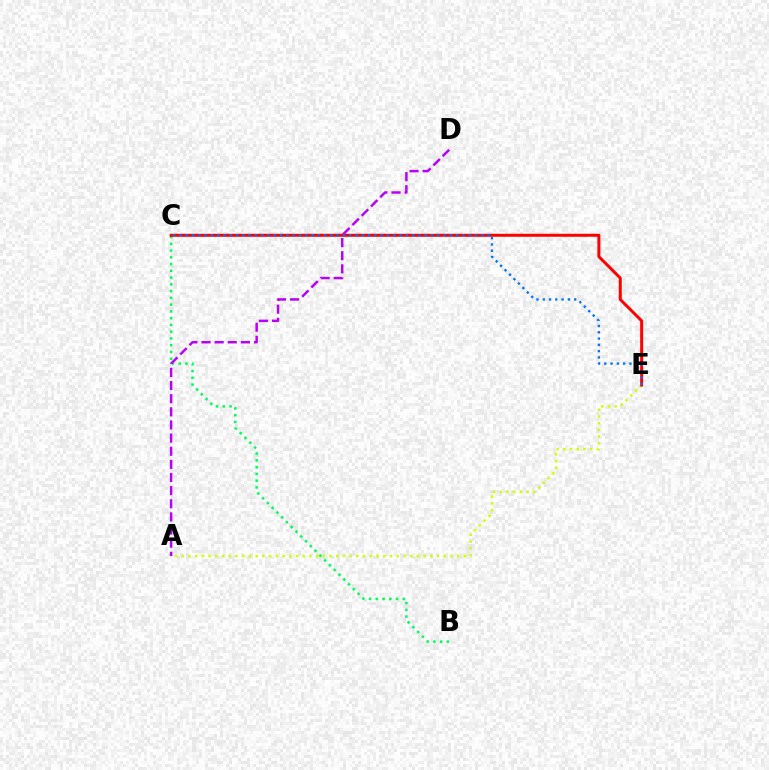{('A', 'E'): [{'color': '#d1ff00', 'line_style': 'dotted', 'thickness': 1.83}], ('B', 'C'): [{'color': '#00ff5c', 'line_style': 'dotted', 'thickness': 1.84}], ('A', 'D'): [{'color': '#b900ff', 'line_style': 'dashed', 'thickness': 1.78}], ('C', 'E'): [{'color': '#ff0000', 'line_style': 'solid', 'thickness': 2.16}, {'color': '#0074ff', 'line_style': 'dotted', 'thickness': 1.71}]}